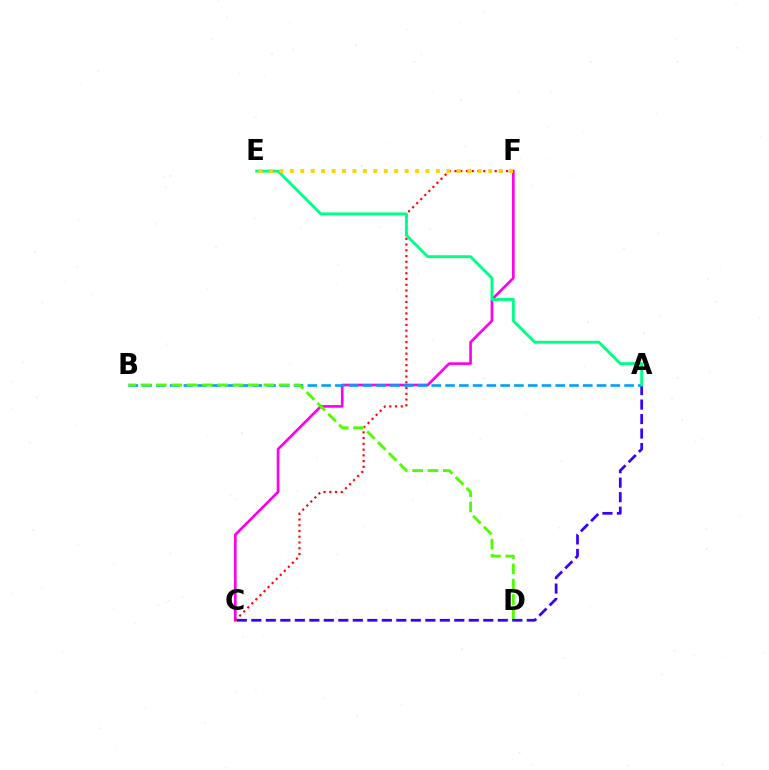{('C', 'F'): [{'color': '#ff00ed', 'line_style': 'solid', 'thickness': 1.92}, {'color': '#ff0000', 'line_style': 'dotted', 'thickness': 1.56}], ('A', 'B'): [{'color': '#009eff', 'line_style': 'dashed', 'thickness': 1.87}], ('B', 'D'): [{'color': '#4fff00', 'line_style': 'dashed', 'thickness': 2.09}], ('A', 'C'): [{'color': '#3700ff', 'line_style': 'dashed', 'thickness': 1.97}], ('A', 'E'): [{'color': '#00ff86', 'line_style': 'solid', 'thickness': 2.09}], ('E', 'F'): [{'color': '#ffd500', 'line_style': 'dotted', 'thickness': 2.84}]}